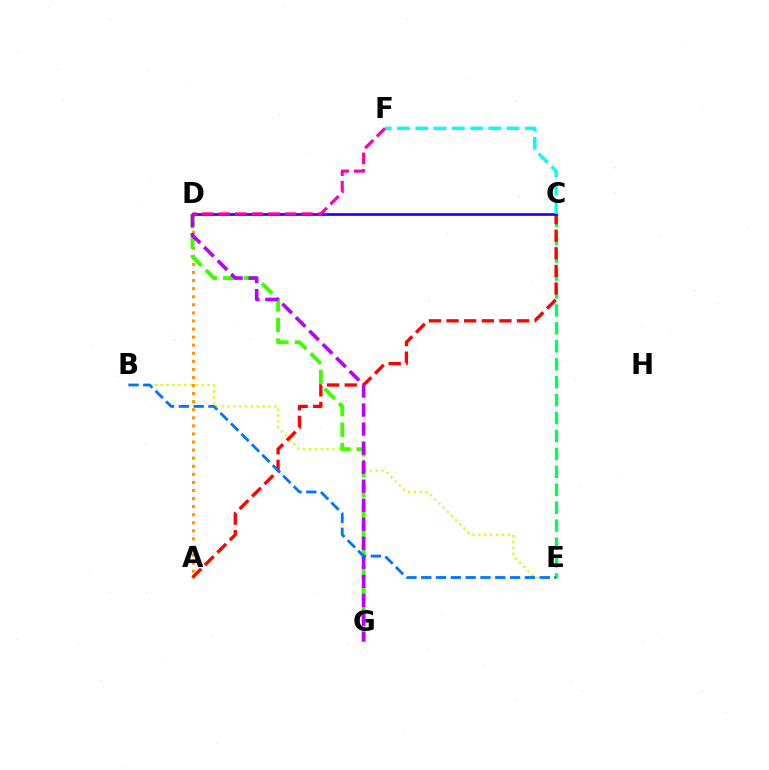{('A', 'D'): [{'color': '#ff9400', 'line_style': 'dotted', 'thickness': 2.19}], ('B', 'E'): [{'color': '#d1ff00', 'line_style': 'dotted', 'thickness': 1.6}, {'color': '#0074ff', 'line_style': 'dashed', 'thickness': 2.01}], ('C', 'E'): [{'color': '#00ff5c', 'line_style': 'dashed', 'thickness': 2.44}], ('A', 'C'): [{'color': '#ff0000', 'line_style': 'dashed', 'thickness': 2.39}], ('D', 'G'): [{'color': '#3dff00', 'line_style': 'dashed', 'thickness': 2.79}, {'color': '#b900ff', 'line_style': 'dashed', 'thickness': 2.59}], ('C', 'D'): [{'color': '#2500ff', 'line_style': 'solid', 'thickness': 1.95}], ('C', 'F'): [{'color': '#00fff6', 'line_style': 'dashed', 'thickness': 2.48}], ('D', 'F'): [{'color': '#ff00ac', 'line_style': 'dashed', 'thickness': 2.25}]}